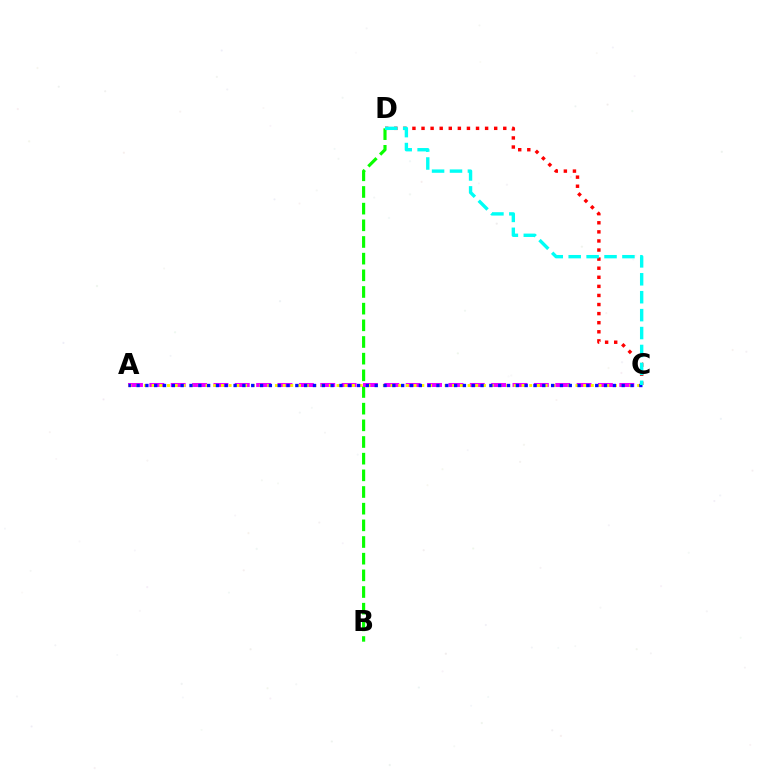{('C', 'D'): [{'color': '#ff0000', 'line_style': 'dotted', 'thickness': 2.47}, {'color': '#00fff6', 'line_style': 'dashed', 'thickness': 2.43}], ('B', 'D'): [{'color': '#08ff00', 'line_style': 'dashed', 'thickness': 2.26}], ('A', 'C'): [{'color': '#ee00ff', 'line_style': 'dashed', 'thickness': 2.9}, {'color': '#fcf500', 'line_style': 'dotted', 'thickness': 2.09}, {'color': '#0010ff', 'line_style': 'dotted', 'thickness': 2.4}]}